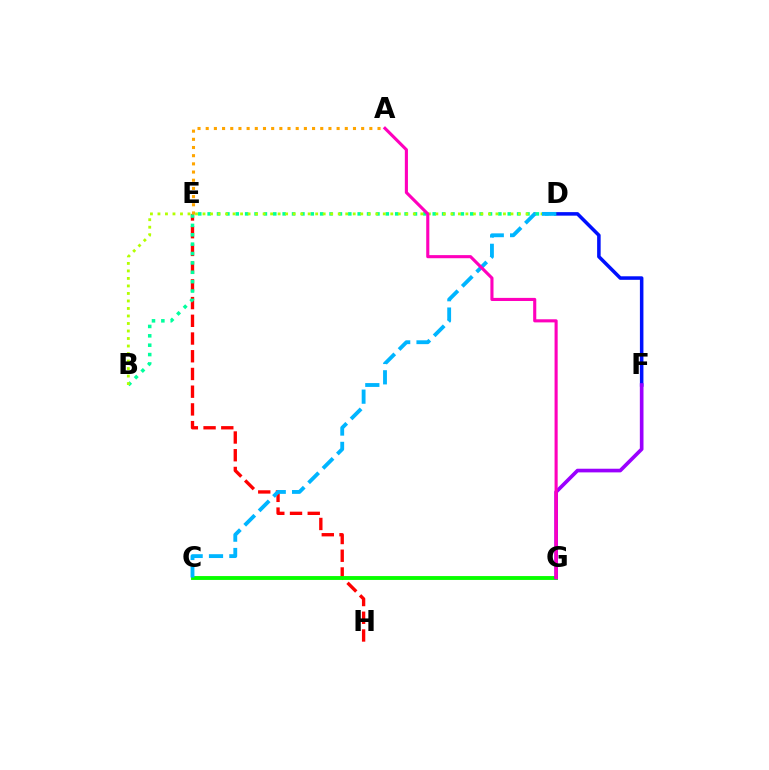{('D', 'F'): [{'color': '#0010ff', 'line_style': 'solid', 'thickness': 2.54}], ('E', 'H'): [{'color': '#ff0000', 'line_style': 'dashed', 'thickness': 2.41}], ('C', 'G'): [{'color': '#08ff00', 'line_style': 'solid', 'thickness': 2.79}], ('F', 'G'): [{'color': '#9b00ff', 'line_style': 'solid', 'thickness': 2.63}], ('B', 'D'): [{'color': '#00ff9d', 'line_style': 'dotted', 'thickness': 2.55}, {'color': '#b3ff00', 'line_style': 'dotted', 'thickness': 2.04}], ('A', 'E'): [{'color': '#ffa500', 'line_style': 'dotted', 'thickness': 2.22}], ('C', 'D'): [{'color': '#00b5ff', 'line_style': 'dashed', 'thickness': 2.77}], ('A', 'G'): [{'color': '#ff00bd', 'line_style': 'solid', 'thickness': 2.24}]}